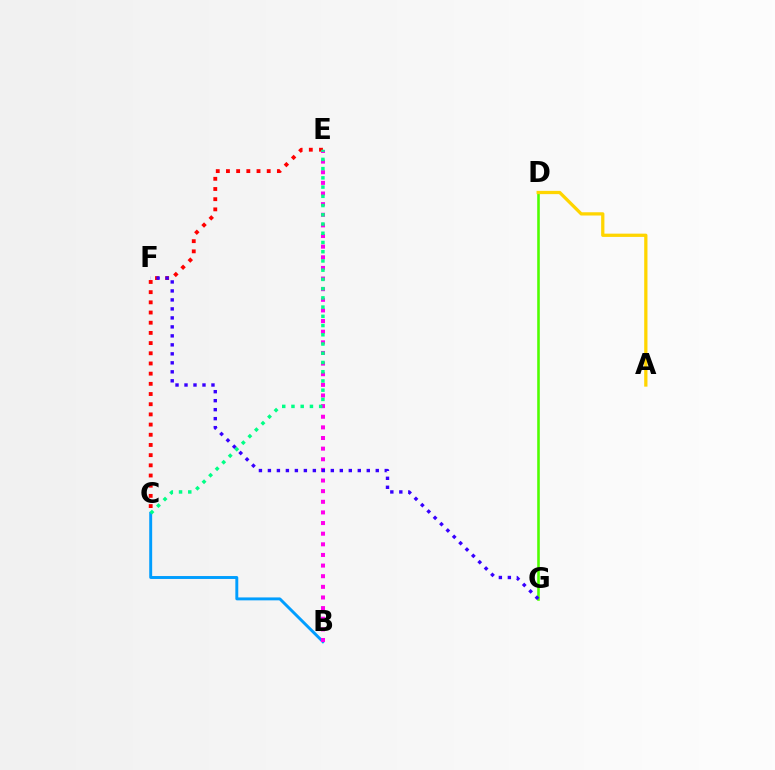{('D', 'G'): [{'color': '#4fff00', 'line_style': 'solid', 'thickness': 1.86}], ('B', 'C'): [{'color': '#009eff', 'line_style': 'solid', 'thickness': 2.11}], ('A', 'D'): [{'color': '#ffd500', 'line_style': 'solid', 'thickness': 2.35}], ('C', 'E'): [{'color': '#ff0000', 'line_style': 'dotted', 'thickness': 2.77}, {'color': '#00ff86', 'line_style': 'dotted', 'thickness': 2.51}], ('B', 'E'): [{'color': '#ff00ed', 'line_style': 'dotted', 'thickness': 2.89}], ('F', 'G'): [{'color': '#3700ff', 'line_style': 'dotted', 'thickness': 2.44}]}